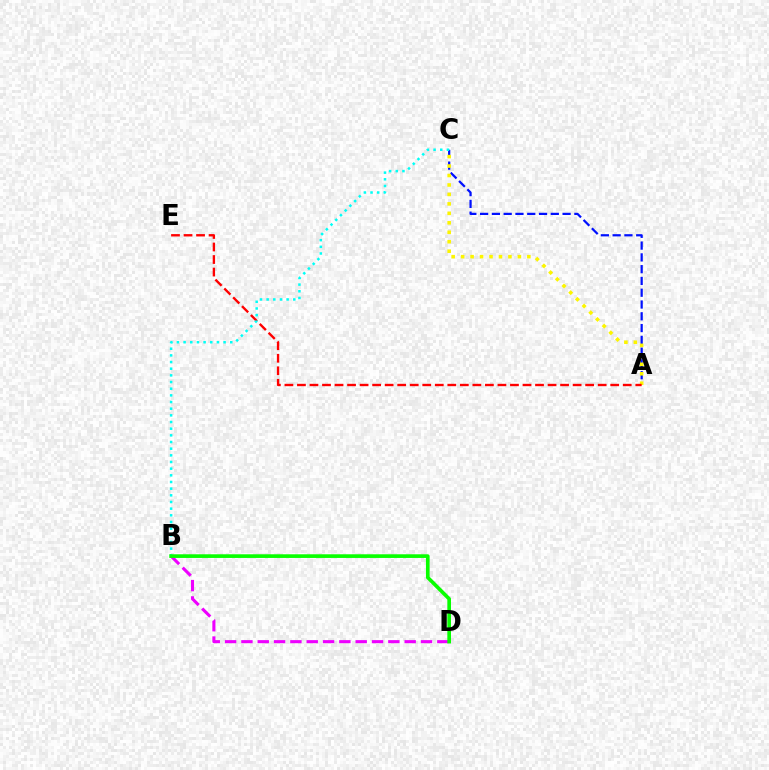{('A', 'C'): [{'color': '#0010ff', 'line_style': 'dashed', 'thickness': 1.6}, {'color': '#fcf500', 'line_style': 'dotted', 'thickness': 2.57}], ('B', 'D'): [{'color': '#ee00ff', 'line_style': 'dashed', 'thickness': 2.22}, {'color': '#08ff00', 'line_style': 'solid', 'thickness': 2.63}], ('A', 'E'): [{'color': '#ff0000', 'line_style': 'dashed', 'thickness': 1.7}], ('B', 'C'): [{'color': '#00fff6', 'line_style': 'dotted', 'thickness': 1.81}]}